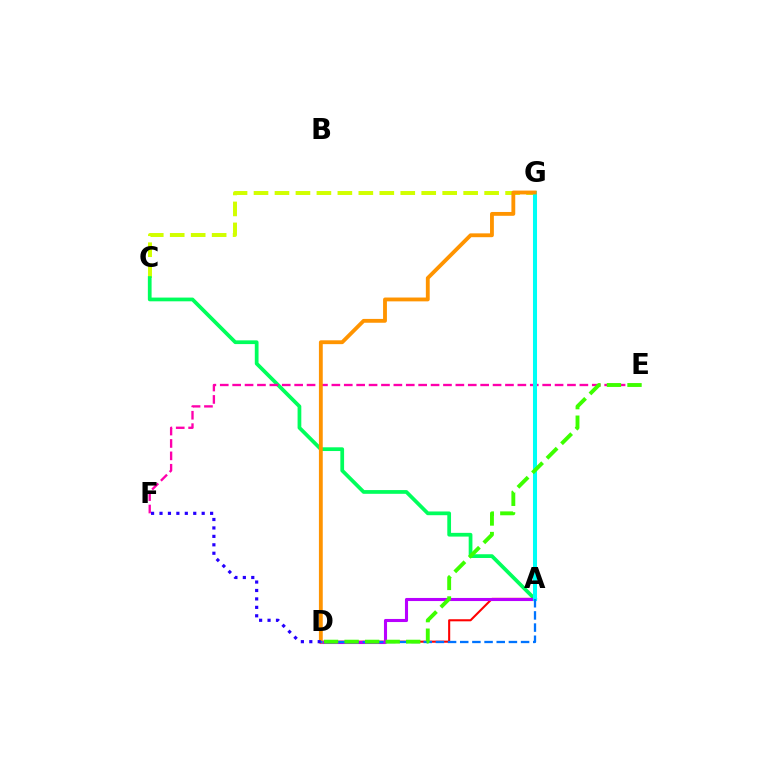{('C', 'G'): [{'color': '#d1ff00', 'line_style': 'dashed', 'thickness': 2.85}], ('A', 'C'): [{'color': '#00ff5c', 'line_style': 'solid', 'thickness': 2.69}], ('A', 'D'): [{'color': '#ff0000', 'line_style': 'solid', 'thickness': 1.5}, {'color': '#b900ff', 'line_style': 'solid', 'thickness': 2.22}, {'color': '#0074ff', 'line_style': 'dashed', 'thickness': 1.65}], ('E', 'F'): [{'color': '#ff00ac', 'line_style': 'dashed', 'thickness': 1.68}], ('A', 'G'): [{'color': '#00fff6', 'line_style': 'solid', 'thickness': 2.91}], ('D', 'G'): [{'color': '#ff9400', 'line_style': 'solid', 'thickness': 2.76}], ('D', 'F'): [{'color': '#2500ff', 'line_style': 'dotted', 'thickness': 2.29}], ('D', 'E'): [{'color': '#3dff00', 'line_style': 'dashed', 'thickness': 2.79}]}